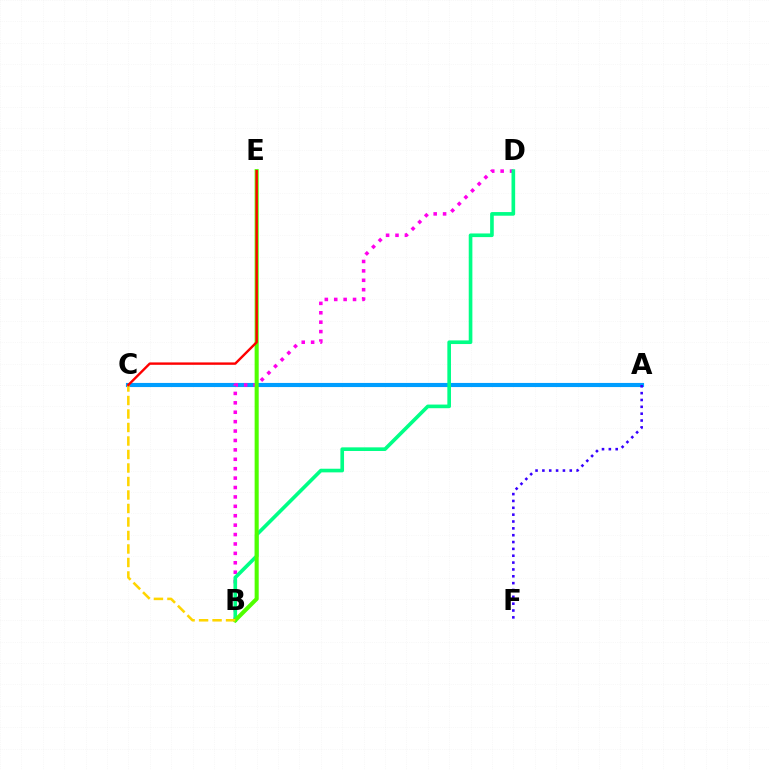{('A', 'C'): [{'color': '#009eff', 'line_style': 'solid', 'thickness': 2.97}], ('B', 'D'): [{'color': '#ff00ed', 'line_style': 'dotted', 'thickness': 2.56}, {'color': '#00ff86', 'line_style': 'solid', 'thickness': 2.62}], ('A', 'F'): [{'color': '#3700ff', 'line_style': 'dotted', 'thickness': 1.86}], ('B', 'E'): [{'color': '#4fff00', 'line_style': 'solid', 'thickness': 2.93}], ('B', 'C'): [{'color': '#ffd500', 'line_style': 'dashed', 'thickness': 1.83}], ('C', 'E'): [{'color': '#ff0000', 'line_style': 'solid', 'thickness': 1.73}]}